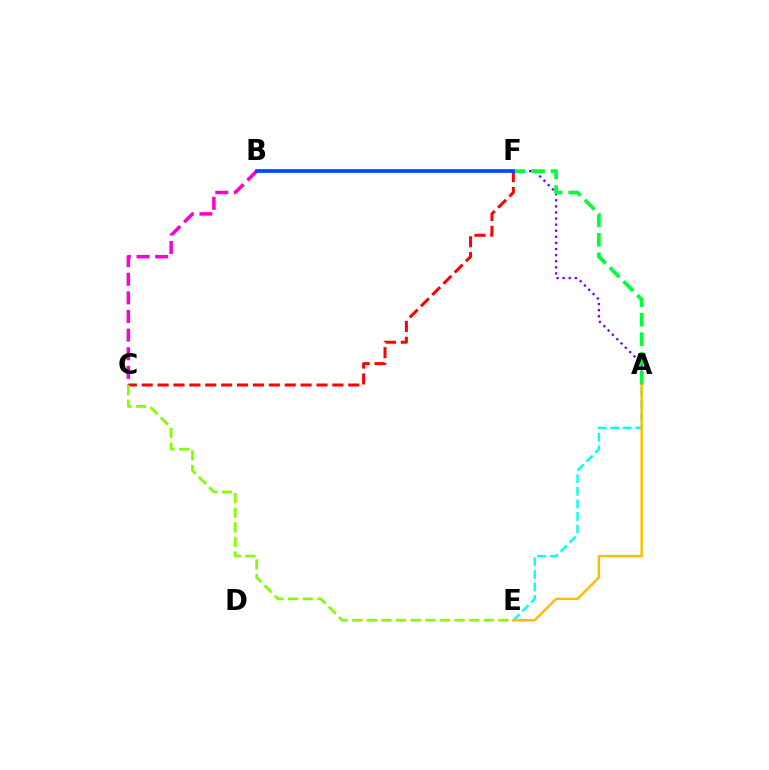{('A', 'F'): [{'color': '#7200ff', 'line_style': 'dotted', 'thickness': 1.66}, {'color': '#00ff39', 'line_style': 'dashed', 'thickness': 2.65}], ('B', 'C'): [{'color': '#ff00cf', 'line_style': 'dashed', 'thickness': 2.53}], ('A', 'E'): [{'color': '#00fff6', 'line_style': 'dashed', 'thickness': 1.71}, {'color': '#ffbd00', 'line_style': 'solid', 'thickness': 1.78}], ('C', 'F'): [{'color': '#ff0000', 'line_style': 'dashed', 'thickness': 2.16}], ('C', 'E'): [{'color': '#84ff00', 'line_style': 'dashed', 'thickness': 1.98}], ('B', 'F'): [{'color': '#004bff', 'line_style': 'solid', 'thickness': 2.69}]}